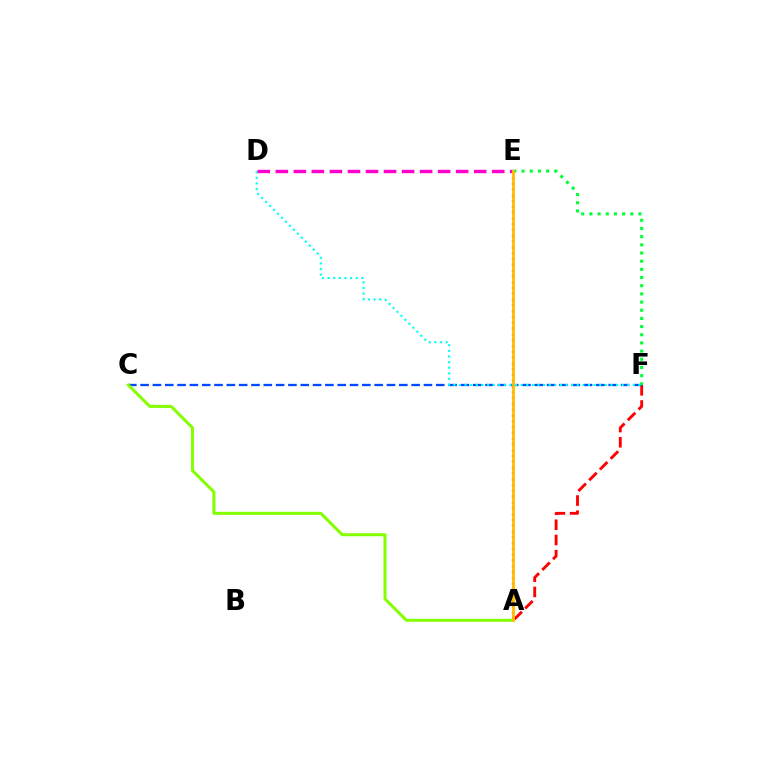{('A', 'F'): [{'color': '#ff0000', 'line_style': 'dashed', 'thickness': 2.07}], ('A', 'E'): [{'color': '#7200ff', 'line_style': 'dotted', 'thickness': 1.57}, {'color': '#ffbd00', 'line_style': 'solid', 'thickness': 2.03}], ('C', 'F'): [{'color': '#004bff', 'line_style': 'dashed', 'thickness': 1.67}], ('D', 'F'): [{'color': '#00fff6', 'line_style': 'dotted', 'thickness': 1.52}], ('D', 'E'): [{'color': '#ff00cf', 'line_style': 'dashed', 'thickness': 2.45}], ('E', 'F'): [{'color': '#00ff39', 'line_style': 'dotted', 'thickness': 2.22}], ('A', 'C'): [{'color': '#84ff00', 'line_style': 'solid', 'thickness': 2.17}]}